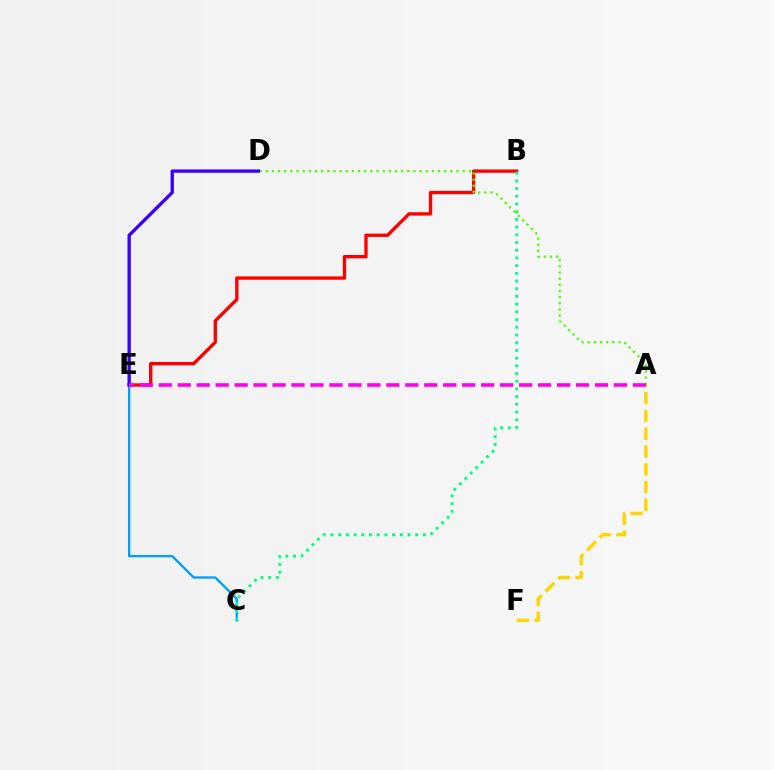{('A', 'F'): [{'color': '#ffd500', 'line_style': 'dashed', 'thickness': 2.41}], ('B', 'E'): [{'color': '#ff0000', 'line_style': 'solid', 'thickness': 2.4}], ('C', 'E'): [{'color': '#009eff', 'line_style': 'solid', 'thickness': 1.68}], ('B', 'C'): [{'color': '#00ff86', 'line_style': 'dotted', 'thickness': 2.09}], ('A', 'D'): [{'color': '#4fff00', 'line_style': 'dotted', 'thickness': 1.67}], ('D', 'E'): [{'color': '#3700ff', 'line_style': 'solid', 'thickness': 2.4}], ('A', 'E'): [{'color': '#ff00ed', 'line_style': 'dashed', 'thickness': 2.58}]}